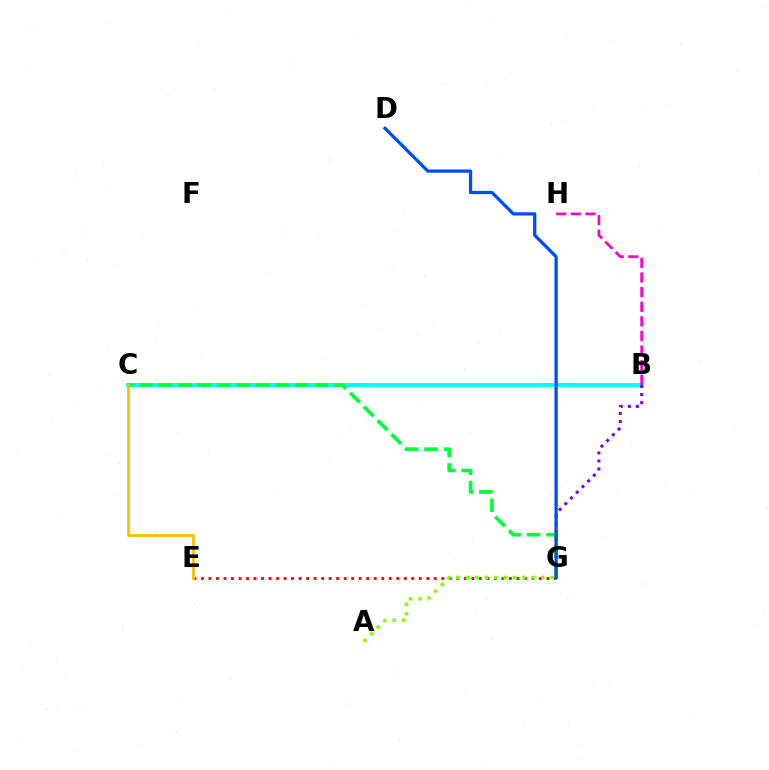{('E', 'G'): [{'color': '#ff0000', 'line_style': 'dotted', 'thickness': 2.04}], ('B', 'C'): [{'color': '#00fff6', 'line_style': 'solid', 'thickness': 2.85}], ('B', 'G'): [{'color': '#7200ff', 'line_style': 'dotted', 'thickness': 2.19}], ('A', 'G'): [{'color': '#84ff00', 'line_style': 'dotted', 'thickness': 2.56}], ('C', 'G'): [{'color': '#00ff39', 'line_style': 'dashed', 'thickness': 2.65}], ('B', 'H'): [{'color': '#ff00cf', 'line_style': 'dashed', 'thickness': 1.99}], ('D', 'G'): [{'color': '#004bff', 'line_style': 'solid', 'thickness': 2.34}], ('C', 'E'): [{'color': '#ffbd00', 'line_style': 'solid', 'thickness': 2.04}]}